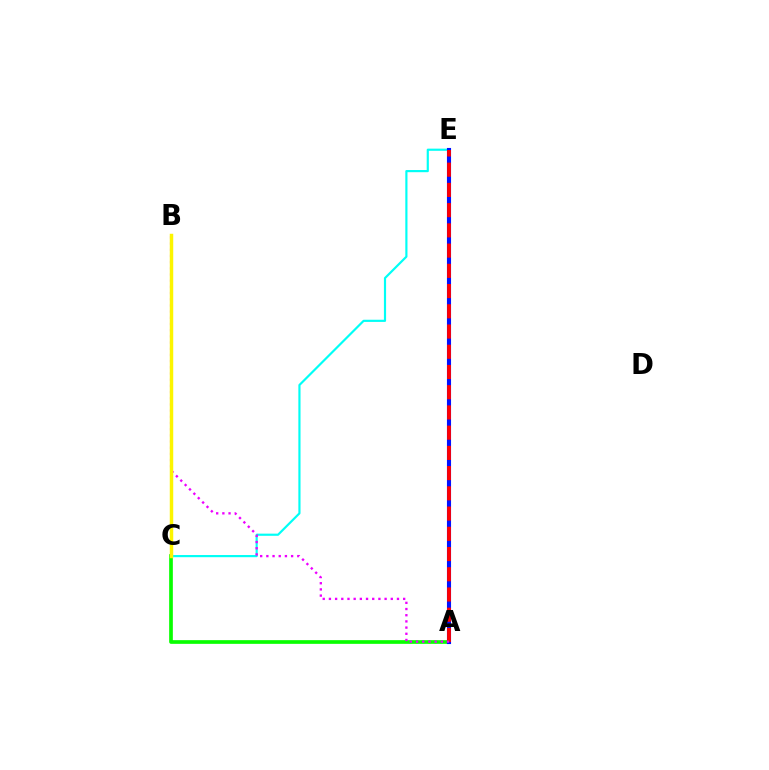{('C', 'E'): [{'color': '#00fff6', 'line_style': 'solid', 'thickness': 1.56}], ('A', 'C'): [{'color': '#08ff00', 'line_style': 'solid', 'thickness': 2.66}], ('A', 'E'): [{'color': '#0010ff', 'line_style': 'solid', 'thickness': 2.95}, {'color': '#ff0000', 'line_style': 'dashed', 'thickness': 2.75}], ('A', 'B'): [{'color': '#ee00ff', 'line_style': 'dotted', 'thickness': 1.68}], ('B', 'C'): [{'color': '#fcf500', 'line_style': 'solid', 'thickness': 2.49}]}